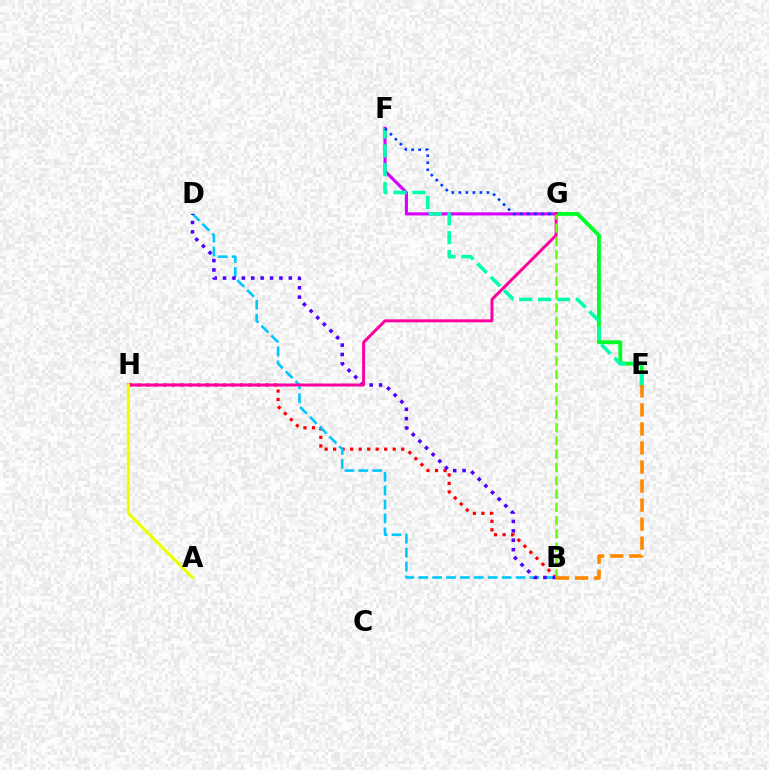{('B', 'H'): [{'color': '#ff0000', 'line_style': 'dotted', 'thickness': 2.31}], ('E', 'G'): [{'color': '#00ff27', 'line_style': 'solid', 'thickness': 2.78}], ('F', 'G'): [{'color': '#d600ff', 'line_style': 'solid', 'thickness': 2.26}, {'color': '#003fff', 'line_style': 'dotted', 'thickness': 1.91}], ('B', 'D'): [{'color': '#00c7ff', 'line_style': 'dashed', 'thickness': 1.89}, {'color': '#4f00ff', 'line_style': 'dotted', 'thickness': 2.55}], ('E', 'F'): [{'color': '#00ffaf', 'line_style': 'dashed', 'thickness': 2.56}], ('G', 'H'): [{'color': '#ff00a0', 'line_style': 'solid', 'thickness': 2.15}], ('B', 'G'): [{'color': '#66ff00', 'line_style': 'dashed', 'thickness': 1.81}], ('A', 'H'): [{'color': '#eeff00', 'line_style': 'solid', 'thickness': 2.22}], ('B', 'E'): [{'color': '#ff8800', 'line_style': 'dashed', 'thickness': 2.59}]}